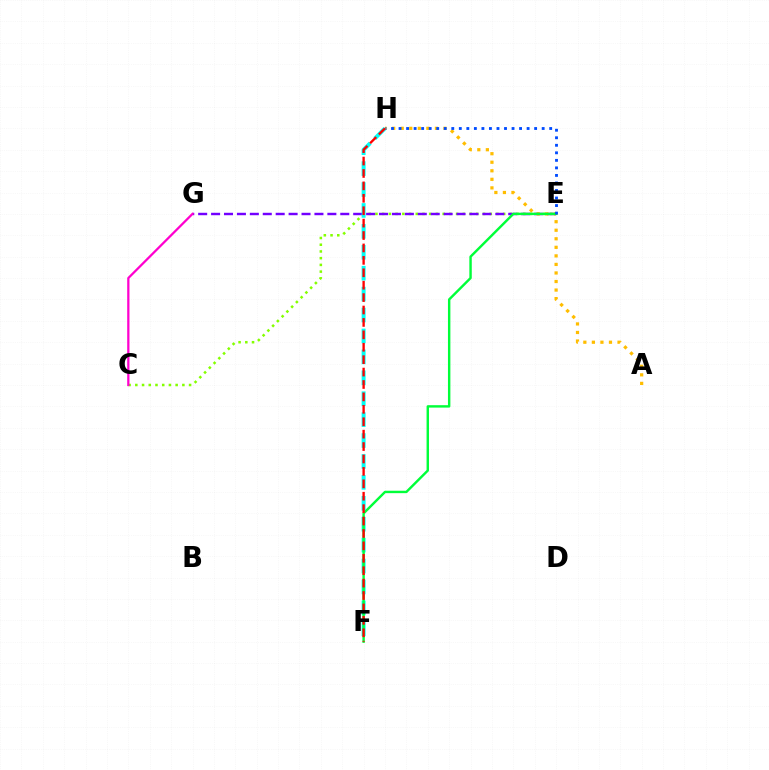{('C', 'E'): [{'color': '#84ff00', 'line_style': 'dotted', 'thickness': 1.83}], ('E', 'G'): [{'color': '#7200ff', 'line_style': 'dashed', 'thickness': 1.76}], ('A', 'H'): [{'color': '#ffbd00', 'line_style': 'dotted', 'thickness': 2.32}], ('F', 'H'): [{'color': '#00fff6', 'line_style': 'dashed', 'thickness': 2.84}, {'color': '#ff0000', 'line_style': 'dashed', 'thickness': 1.69}], ('E', 'F'): [{'color': '#00ff39', 'line_style': 'solid', 'thickness': 1.74}], ('E', 'H'): [{'color': '#004bff', 'line_style': 'dotted', 'thickness': 2.05}], ('C', 'G'): [{'color': '#ff00cf', 'line_style': 'solid', 'thickness': 1.63}]}